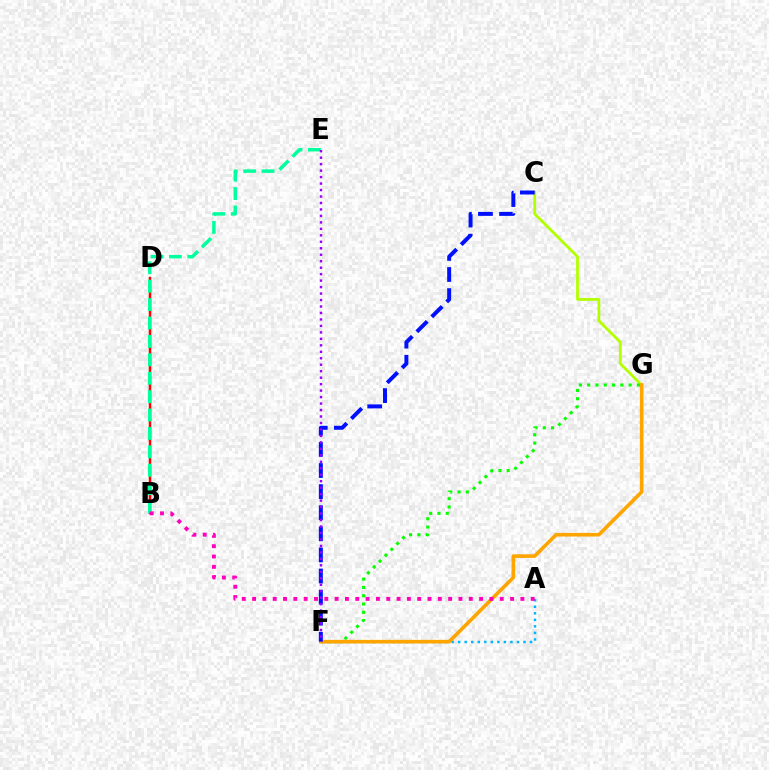{('A', 'F'): [{'color': '#00b5ff', 'line_style': 'dotted', 'thickness': 1.78}], ('B', 'D'): [{'color': '#ff0000', 'line_style': 'solid', 'thickness': 1.8}], ('C', 'G'): [{'color': '#b3ff00', 'line_style': 'solid', 'thickness': 2.01}], ('F', 'G'): [{'color': '#08ff00', 'line_style': 'dotted', 'thickness': 2.25}, {'color': '#ffa500', 'line_style': 'solid', 'thickness': 2.6}], ('B', 'E'): [{'color': '#00ff9d', 'line_style': 'dashed', 'thickness': 2.5}], ('C', 'F'): [{'color': '#0010ff', 'line_style': 'dashed', 'thickness': 2.87}], ('E', 'F'): [{'color': '#9b00ff', 'line_style': 'dotted', 'thickness': 1.76}], ('A', 'B'): [{'color': '#ff00bd', 'line_style': 'dotted', 'thickness': 2.8}]}